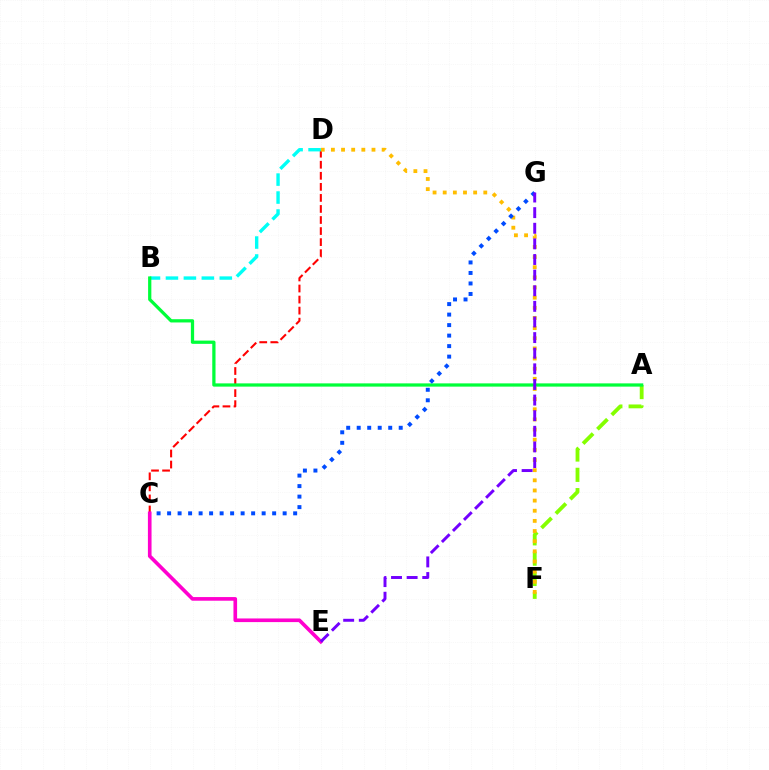{('C', 'D'): [{'color': '#ff0000', 'line_style': 'dashed', 'thickness': 1.5}], ('A', 'F'): [{'color': '#84ff00', 'line_style': 'dashed', 'thickness': 2.76}], ('D', 'F'): [{'color': '#ffbd00', 'line_style': 'dotted', 'thickness': 2.76}], ('B', 'D'): [{'color': '#00fff6', 'line_style': 'dashed', 'thickness': 2.44}], ('A', 'B'): [{'color': '#00ff39', 'line_style': 'solid', 'thickness': 2.34}], ('C', 'G'): [{'color': '#004bff', 'line_style': 'dotted', 'thickness': 2.85}], ('C', 'E'): [{'color': '#ff00cf', 'line_style': 'solid', 'thickness': 2.62}], ('E', 'G'): [{'color': '#7200ff', 'line_style': 'dashed', 'thickness': 2.12}]}